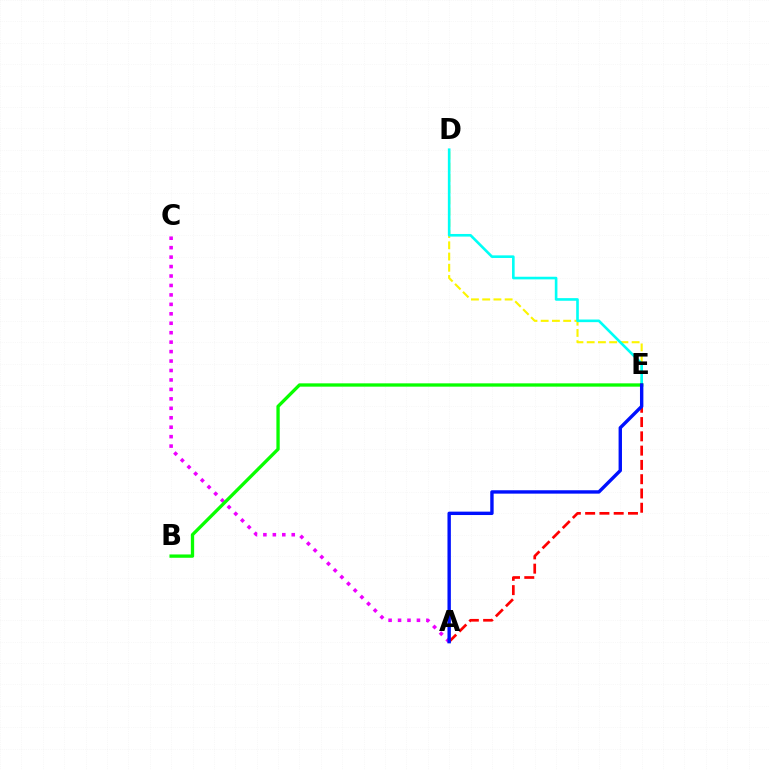{('D', 'E'): [{'color': '#fcf500', 'line_style': 'dashed', 'thickness': 1.53}, {'color': '#00fff6', 'line_style': 'solid', 'thickness': 1.89}], ('A', 'C'): [{'color': '#ee00ff', 'line_style': 'dotted', 'thickness': 2.57}], ('A', 'E'): [{'color': '#ff0000', 'line_style': 'dashed', 'thickness': 1.94}, {'color': '#0010ff', 'line_style': 'solid', 'thickness': 2.44}], ('B', 'E'): [{'color': '#08ff00', 'line_style': 'solid', 'thickness': 2.39}]}